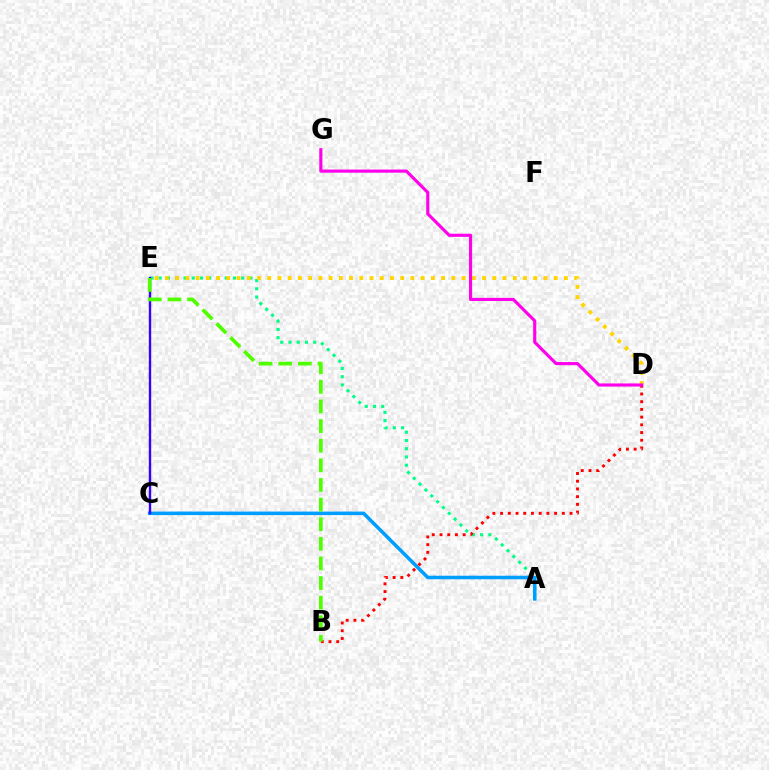{('A', 'E'): [{'color': '#00ff86', 'line_style': 'dotted', 'thickness': 2.24}], ('D', 'E'): [{'color': '#ffd500', 'line_style': 'dotted', 'thickness': 2.78}], ('A', 'C'): [{'color': '#009eff', 'line_style': 'solid', 'thickness': 2.55}], ('C', 'E'): [{'color': '#3700ff', 'line_style': 'solid', 'thickness': 1.72}], ('B', 'D'): [{'color': '#ff0000', 'line_style': 'dotted', 'thickness': 2.1}], ('D', 'G'): [{'color': '#ff00ed', 'line_style': 'solid', 'thickness': 2.25}], ('B', 'E'): [{'color': '#4fff00', 'line_style': 'dashed', 'thickness': 2.67}]}